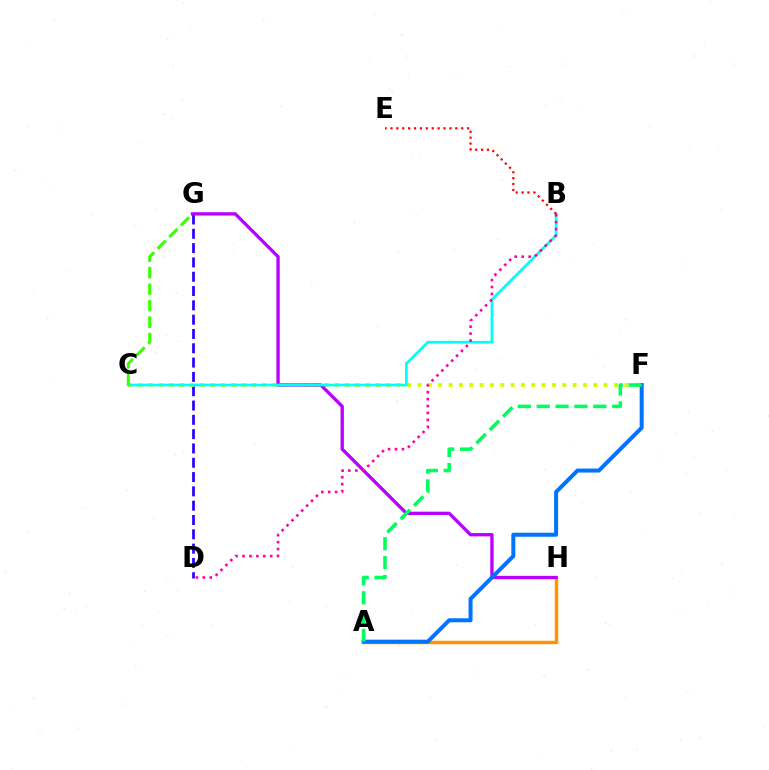{('A', 'H'): [{'color': '#ff9400', 'line_style': 'solid', 'thickness': 2.5}], ('D', 'G'): [{'color': '#2500ff', 'line_style': 'dashed', 'thickness': 1.94}], ('C', 'F'): [{'color': '#d1ff00', 'line_style': 'dotted', 'thickness': 2.81}], ('G', 'H'): [{'color': '#b900ff', 'line_style': 'solid', 'thickness': 2.39}], ('A', 'F'): [{'color': '#0074ff', 'line_style': 'solid', 'thickness': 2.89}, {'color': '#00ff5c', 'line_style': 'dashed', 'thickness': 2.56}], ('B', 'C'): [{'color': '#00fff6', 'line_style': 'solid', 'thickness': 1.94}], ('B', 'D'): [{'color': '#ff00ac', 'line_style': 'dotted', 'thickness': 1.88}], ('B', 'E'): [{'color': '#ff0000', 'line_style': 'dotted', 'thickness': 1.6}], ('C', 'G'): [{'color': '#3dff00', 'line_style': 'dashed', 'thickness': 2.24}]}